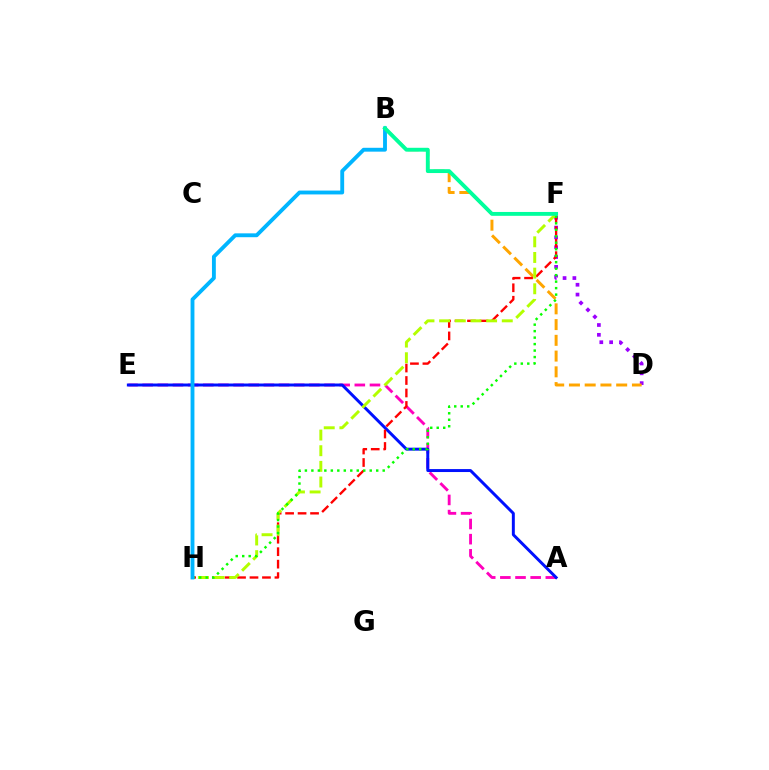{('D', 'F'): [{'color': '#9b00ff', 'line_style': 'dotted', 'thickness': 2.67}], ('A', 'E'): [{'color': '#ff00bd', 'line_style': 'dashed', 'thickness': 2.06}, {'color': '#0010ff', 'line_style': 'solid', 'thickness': 2.13}], ('B', 'D'): [{'color': '#ffa500', 'line_style': 'dashed', 'thickness': 2.14}], ('F', 'H'): [{'color': '#ff0000', 'line_style': 'dashed', 'thickness': 1.69}, {'color': '#b3ff00', 'line_style': 'dashed', 'thickness': 2.13}, {'color': '#08ff00', 'line_style': 'dotted', 'thickness': 1.76}], ('B', 'H'): [{'color': '#00b5ff', 'line_style': 'solid', 'thickness': 2.78}], ('B', 'F'): [{'color': '#00ff9d', 'line_style': 'solid', 'thickness': 2.78}]}